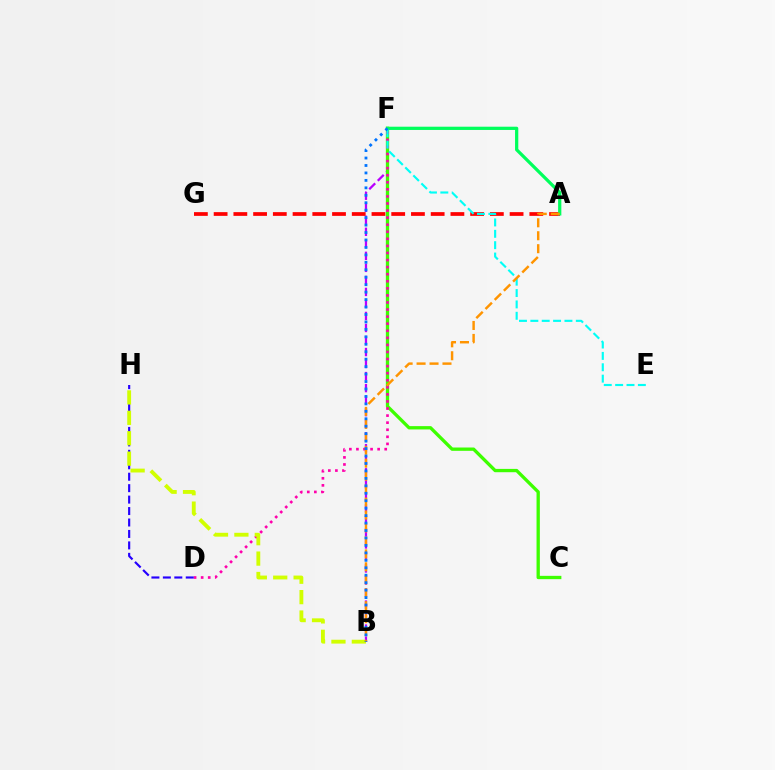{('B', 'F'): [{'color': '#b900ff', 'line_style': 'dashed', 'thickness': 1.63}, {'color': '#0074ff', 'line_style': 'dotted', 'thickness': 2.02}], ('A', 'G'): [{'color': '#ff0000', 'line_style': 'dashed', 'thickness': 2.68}], ('C', 'F'): [{'color': '#3dff00', 'line_style': 'solid', 'thickness': 2.38}], ('D', 'F'): [{'color': '#ff00ac', 'line_style': 'dotted', 'thickness': 1.92}], ('D', 'H'): [{'color': '#2500ff', 'line_style': 'dashed', 'thickness': 1.55}], ('B', 'H'): [{'color': '#d1ff00', 'line_style': 'dashed', 'thickness': 2.77}], ('A', 'F'): [{'color': '#00ff5c', 'line_style': 'solid', 'thickness': 2.34}], ('E', 'F'): [{'color': '#00fff6', 'line_style': 'dashed', 'thickness': 1.54}], ('A', 'B'): [{'color': '#ff9400', 'line_style': 'dashed', 'thickness': 1.76}]}